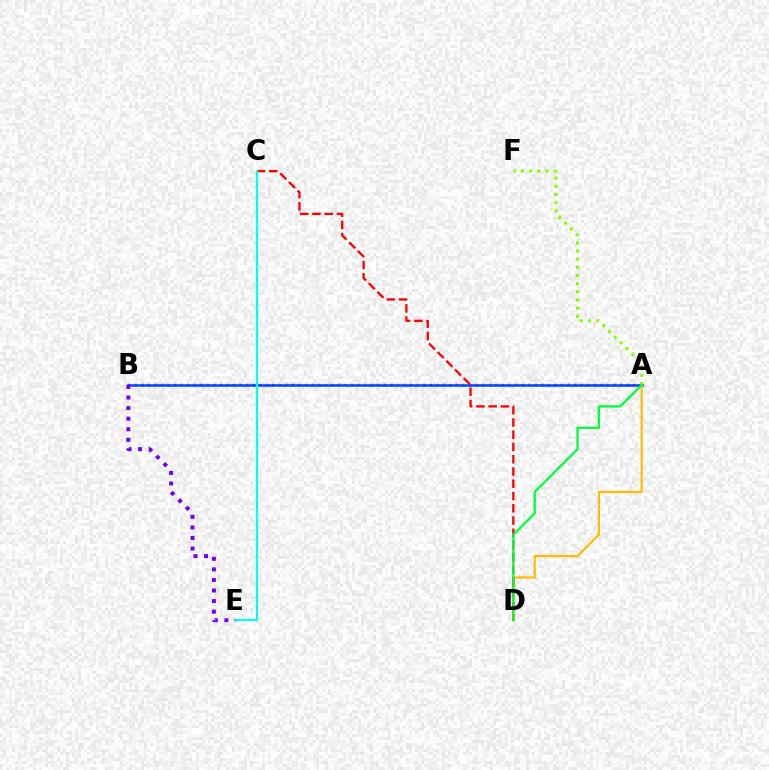{('A', 'B'): [{'color': '#ff00cf', 'line_style': 'dotted', 'thickness': 1.78}, {'color': '#004bff', 'line_style': 'solid', 'thickness': 1.84}], ('A', 'F'): [{'color': '#84ff00', 'line_style': 'dotted', 'thickness': 2.22}], ('A', 'D'): [{'color': '#ffbd00', 'line_style': 'solid', 'thickness': 1.59}, {'color': '#00ff39', 'line_style': 'solid', 'thickness': 1.62}], ('C', 'D'): [{'color': '#ff0000', 'line_style': 'dashed', 'thickness': 1.66}], ('C', 'E'): [{'color': '#00fff6', 'line_style': 'solid', 'thickness': 1.52}], ('B', 'E'): [{'color': '#7200ff', 'line_style': 'dotted', 'thickness': 2.87}]}